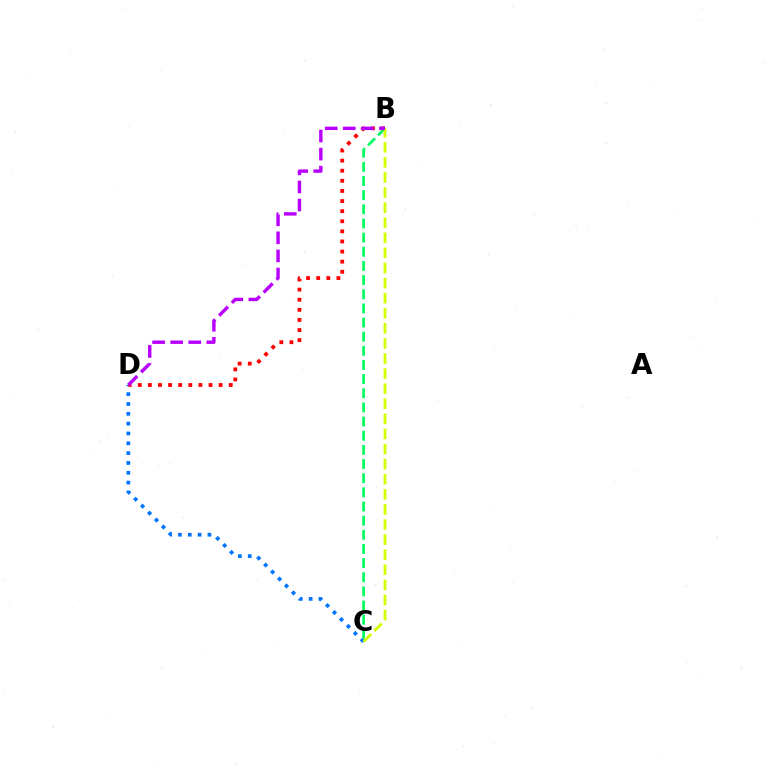{('C', 'D'): [{'color': '#0074ff', 'line_style': 'dotted', 'thickness': 2.67}], ('B', 'D'): [{'color': '#ff0000', 'line_style': 'dotted', 'thickness': 2.75}, {'color': '#b900ff', 'line_style': 'dashed', 'thickness': 2.45}], ('B', 'C'): [{'color': '#00ff5c', 'line_style': 'dashed', 'thickness': 1.92}, {'color': '#d1ff00', 'line_style': 'dashed', 'thickness': 2.05}]}